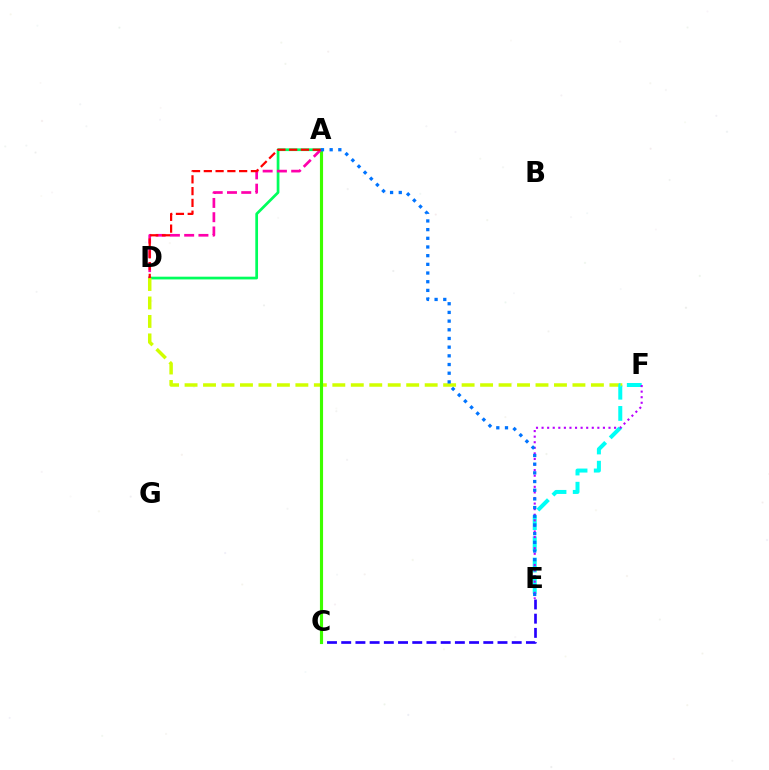{('A', 'D'): [{'color': '#00ff5c', 'line_style': 'solid', 'thickness': 1.96}, {'color': '#ff00ac', 'line_style': 'dashed', 'thickness': 1.94}, {'color': '#ff0000', 'line_style': 'dashed', 'thickness': 1.6}], ('C', 'E'): [{'color': '#2500ff', 'line_style': 'dashed', 'thickness': 1.93}], ('D', 'F'): [{'color': '#d1ff00', 'line_style': 'dashed', 'thickness': 2.51}], ('E', 'F'): [{'color': '#00fff6', 'line_style': 'dashed', 'thickness': 2.88}, {'color': '#b900ff', 'line_style': 'dotted', 'thickness': 1.52}], ('A', 'C'): [{'color': '#ff9400', 'line_style': 'dotted', 'thickness': 1.93}, {'color': '#3dff00', 'line_style': 'solid', 'thickness': 2.26}], ('A', 'E'): [{'color': '#0074ff', 'line_style': 'dotted', 'thickness': 2.36}]}